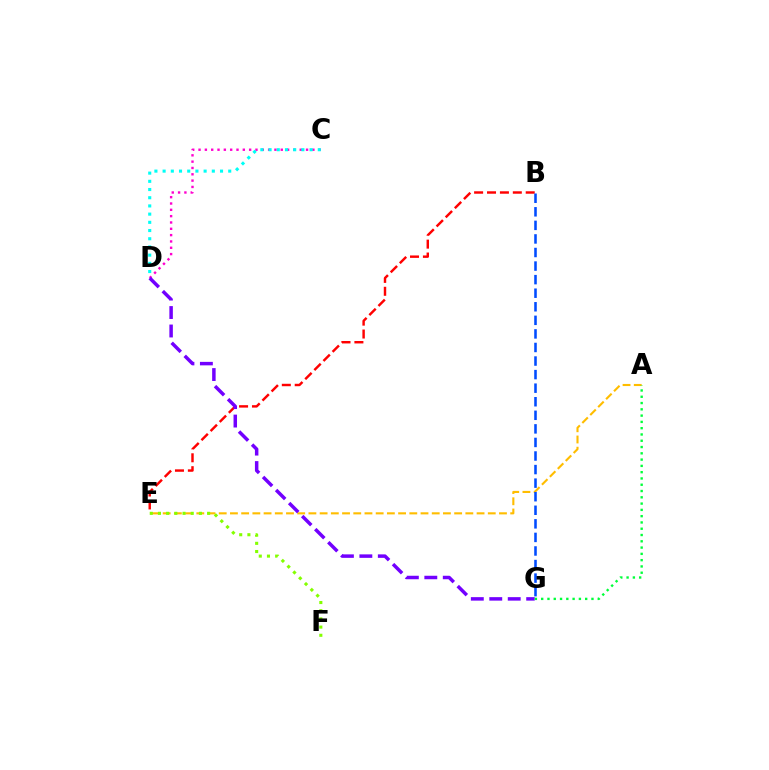{('B', 'E'): [{'color': '#ff0000', 'line_style': 'dashed', 'thickness': 1.75}], ('C', 'D'): [{'color': '#ff00cf', 'line_style': 'dotted', 'thickness': 1.72}, {'color': '#00fff6', 'line_style': 'dotted', 'thickness': 2.23}], ('A', 'E'): [{'color': '#ffbd00', 'line_style': 'dashed', 'thickness': 1.52}], ('D', 'G'): [{'color': '#7200ff', 'line_style': 'dashed', 'thickness': 2.51}], ('A', 'G'): [{'color': '#00ff39', 'line_style': 'dotted', 'thickness': 1.71}], ('E', 'F'): [{'color': '#84ff00', 'line_style': 'dotted', 'thickness': 2.23}], ('B', 'G'): [{'color': '#004bff', 'line_style': 'dashed', 'thickness': 1.84}]}